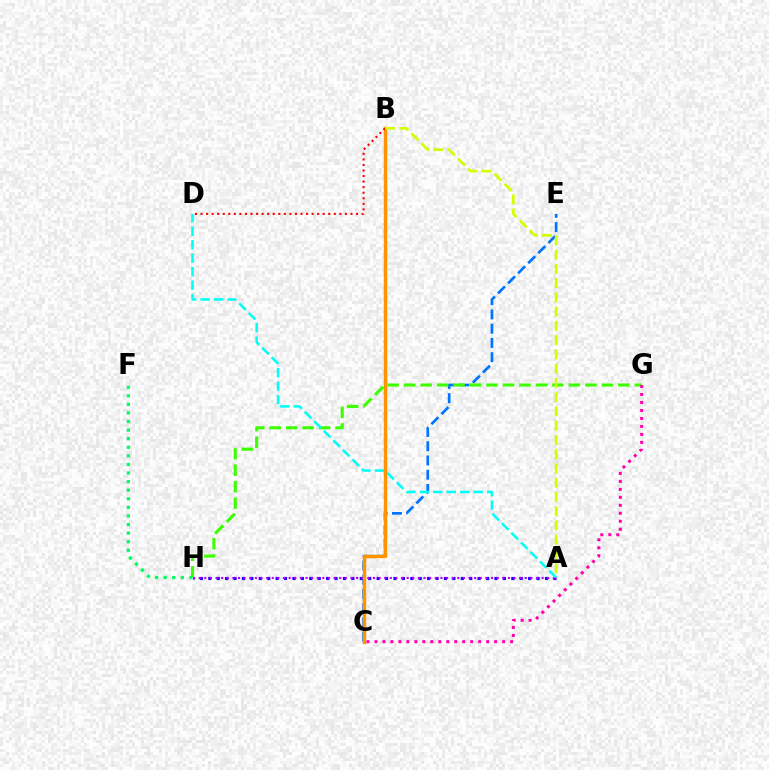{('A', 'H'): [{'color': '#2500ff', 'line_style': 'dotted', 'thickness': 2.29}, {'color': '#b900ff', 'line_style': 'dotted', 'thickness': 1.53}], ('C', 'E'): [{'color': '#0074ff', 'line_style': 'dashed', 'thickness': 1.93}], ('G', 'H'): [{'color': '#3dff00', 'line_style': 'dashed', 'thickness': 2.24}], ('A', 'D'): [{'color': '#00fff6', 'line_style': 'dashed', 'thickness': 1.83}], ('B', 'C'): [{'color': '#ff9400', 'line_style': 'solid', 'thickness': 2.48}], ('C', 'G'): [{'color': '#ff00ac', 'line_style': 'dotted', 'thickness': 2.17}], ('B', 'D'): [{'color': '#ff0000', 'line_style': 'dotted', 'thickness': 1.51}], ('A', 'B'): [{'color': '#d1ff00', 'line_style': 'dashed', 'thickness': 1.94}], ('F', 'H'): [{'color': '#00ff5c', 'line_style': 'dotted', 'thickness': 2.33}]}